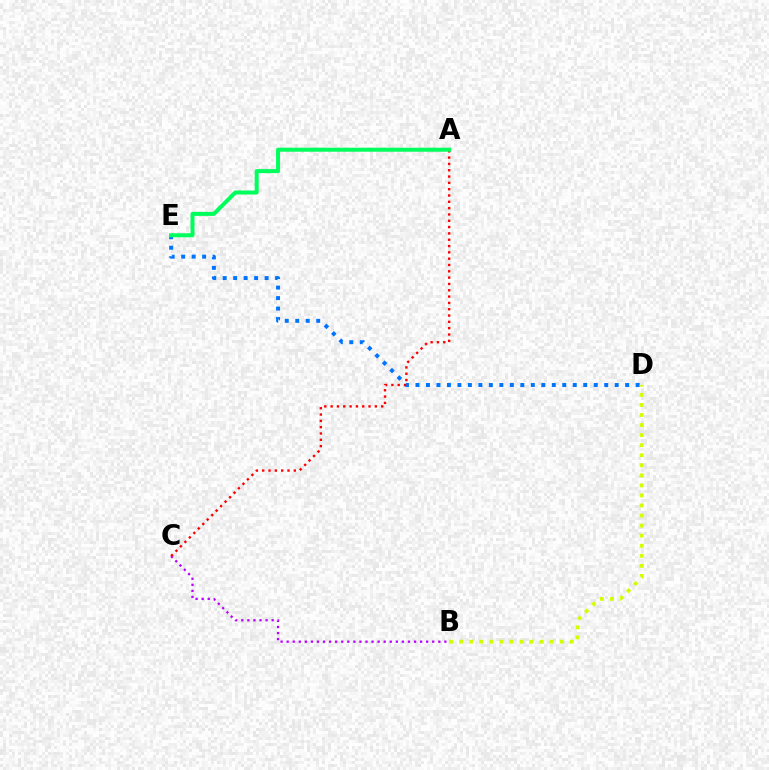{('B', 'C'): [{'color': '#b900ff', 'line_style': 'dotted', 'thickness': 1.65}], ('D', 'E'): [{'color': '#0074ff', 'line_style': 'dotted', 'thickness': 2.85}], ('A', 'C'): [{'color': '#ff0000', 'line_style': 'dotted', 'thickness': 1.72}], ('B', 'D'): [{'color': '#d1ff00', 'line_style': 'dotted', 'thickness': 2.73}], ('A', 'E'): [{'color': '#00ff5c', 'line_style': 'solid', 'thickness': 2.89}]}